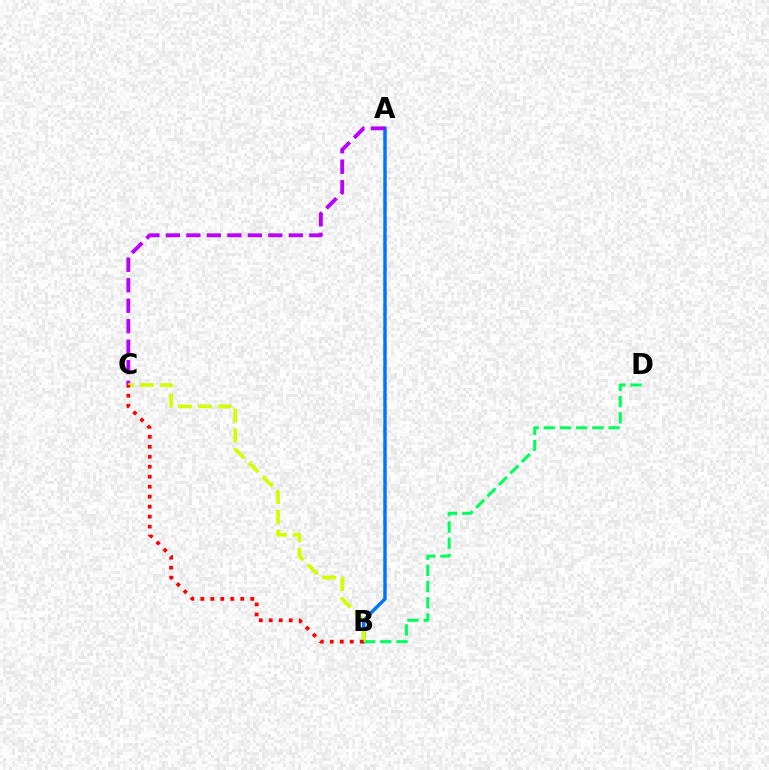{('A', 'B'): [{'color': '#0074ff', 'line_style': 'solid', 'thickness': 2.48}], ('A', 'C'): [{'color': '#b900ff', 'line_style': 'dashed', 'thickness': 2.78}], ('B', 'D'): [{'color': '#00ff5c', 'line_style': 'dashed', 'thickness': 2.2}], ('B', 'C'): [{'color': '#d1ff00', 'line_style': 'dashed', 'thickness': 2.69}, {'color': '#ff0000', 'line_style': 'dotted', 'thickness': 2.71}]}